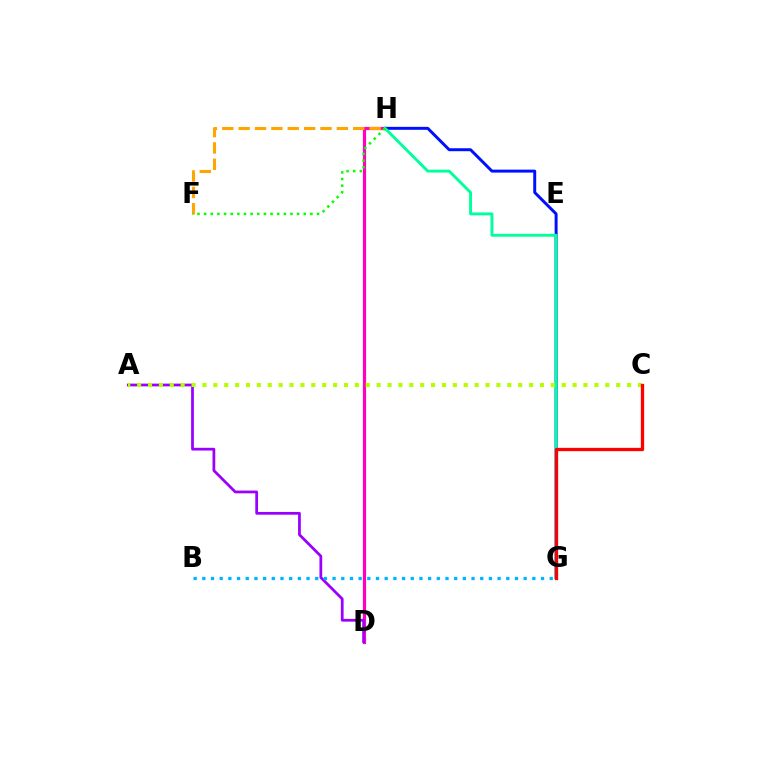{('D', 'H'): [{'color': '#ff00bd', 'line_style': 'solid', 'thickness': 2.3}], ('A', 'D'): [{'color': '#9b00ff', 'line_style': 'solid', 'thickness': 1.98}], ('F', 'H'): [{'color': '#ffa500', 'line_style': 'dashed', 'thickness': 2.22}, {'color': '#08ff00', 'line_style': 'dotted', 'thickness': 1.8}], ('G', 'H'): [{'color': '#0010ff', 'line_style': 'solid', 'thickness': 2.13}, {'color': '#00ff9d', 'line_style': 'solid', 'thickness': 2.1}], ('A', 'C'): [{'color': '#b3ff00', 'line_style': 'dotted', 'thickness': 2.96}], ('B', 'G'): [{'color': '#00b5ff', 'line_style': 'dotted', 'thickness': 2.36}], ('C', 'G'): [{'color': '#ff0000', 'line_style': 'solid', 'thickness': 2.38}]}